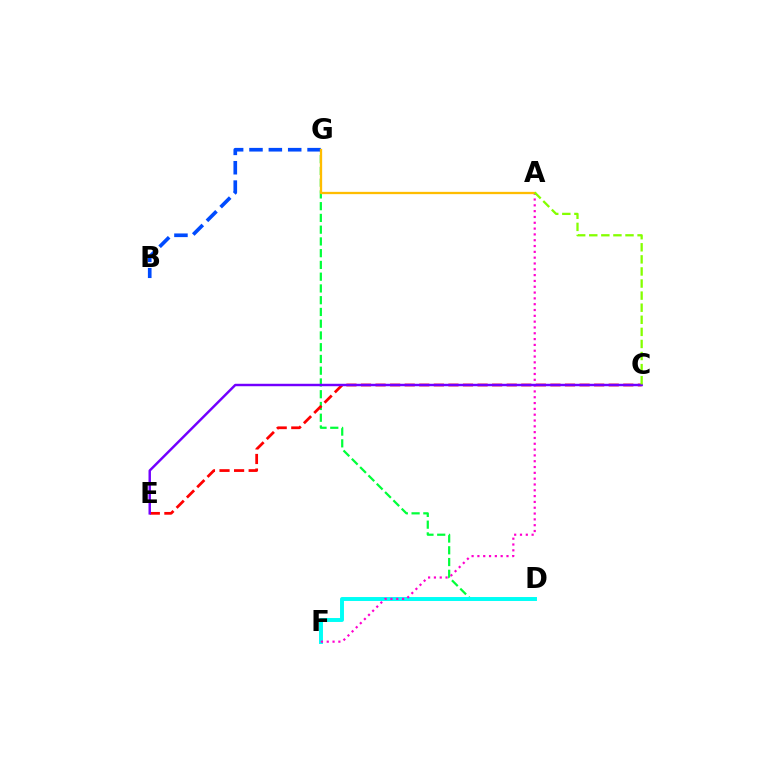{('D', 'G'): [{'color': '#00ff39', 'line_style': 'dashed', 'thickness': 1.6}], ('D', 'F'): [{'color': '#00fff6', 'line_style': 'solid', 'thickness': 2.83}], ('A', 'F'): [{'color': '#ff00cf', 'line_style': 'dotted', 'thickness': 1.58}], ('B', 'G'): [{'color': '#004bff', 'line_style': 'dashed', 'thickness': 2.63}], ('C', 'E'): [{'color': '#ff0000', 'line_style': 'dashed', 'thickness': 1.98}, {'color': '#7200ff', 'line_style': 'solid', 'thickness': 1.76}], ('A', 'G'): [{'color': '#ffbd00', 'line_style': 'solid', 'thickness': 1.65}], ('A', 'C'): [{'color': '#84ff00', 'line_style': 'dashed', 'thickness': 1.64}]}